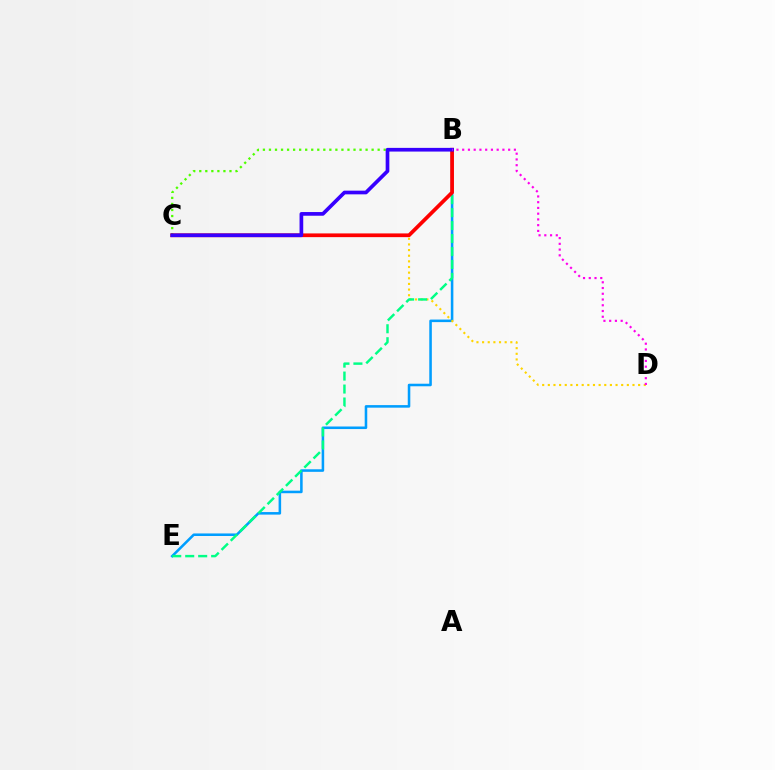{('B', 'E'): [{'color': '#009eff', 'line_style': 'solid', 'thickness': 1.84}, {'color': '#00ff86', 'line_style': 'dashed', 'thickness': 1.76}], ('C', 'D'): [{'color': '#ffd500', 'line_style': 'dotted', 'thickness': 1.53}], ('B', 'C'): [{'color': '#4fff00', 'line_style': 'dotted', 'thickness': 1.64}, {'color': '#ff0000', 'line_style': 'solid', 'thickness': 2.68}, {'color': '#3700ff', 'line_style': 'solid', 'thickness': 2.66}], ('B', 'D'): [{'color': '#ff00ed', 'line_style': 'dotted', 'thickness': 1.56}]}